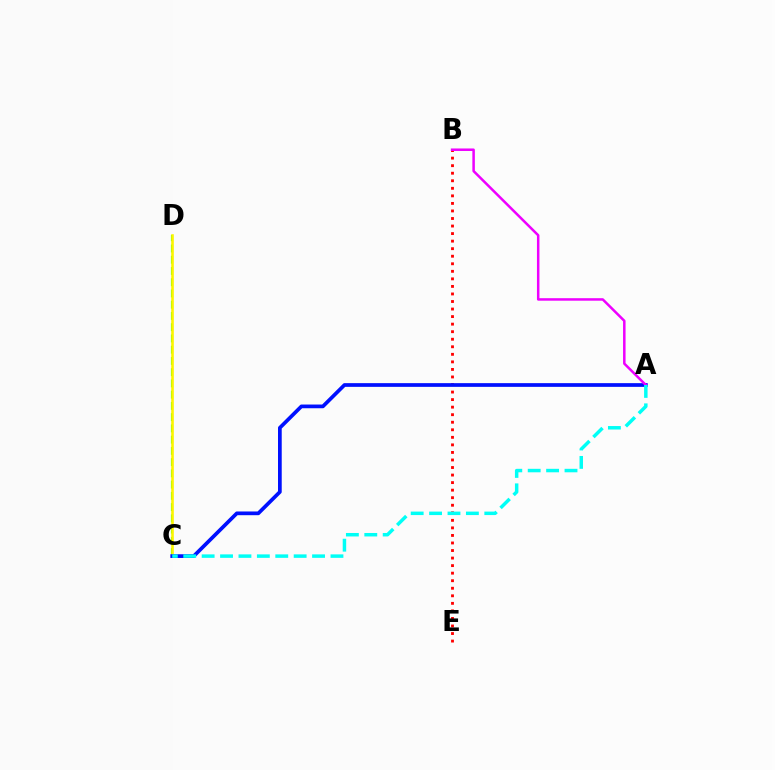{('C', 'D'): [{'color': '#08ff00', 'line_style': 'dashed', 'thickness': 1.53}, {'color': '#fcf500', 'line_style': 'solid', 'thickness': 1.88}], ('B', 'E'): [{'color': '#ff0000', 'line_style': 'dotted', 'thickness': 2.05}], ('A', 'C'): [{'color': '#0010ff', 'line_style': 'solid', 'thickness': 2.67}, {'color': '#00fff6', 'line_style': 'dashed', 'thickness': 2.5}], ('A', 'B'): [{'color': '#ee00ff', 'line_style': 'solid', 'thickness': 1.81}]}